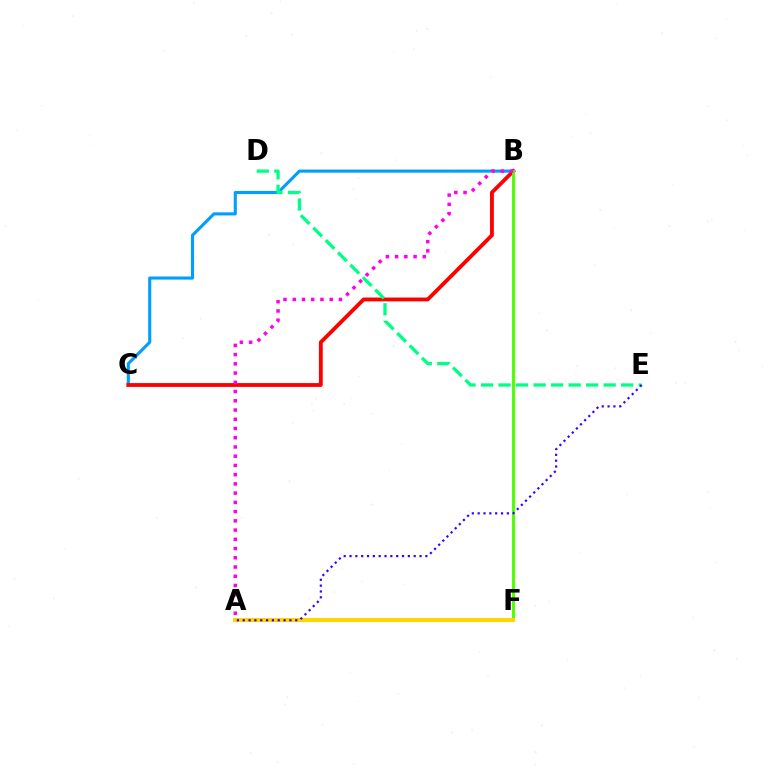{('B', 'C'): [{'color': '#009eff', 'line_style': 'solid', 'thickness': 2.23}, {'color': '#ff0000', 'line_style': 'solid', 'thickness': 2.76}], ('D', 'E'): [{'color': '#00ff86', 'line_style': 'dashed', 'thickness': 2.38}], ('B', 'F'): [{'color': '#4fff00', 'line_style': 'solid', 'thickness': 2.13}], ('A', 'F'): [{'color': '#ffd500', 'line_style': 'solid', 'thickness': 2.96}], ('A', 'B'): [{'color': '#ff00ed', 'line_style': 'dotted', 'thickness': 2.51}], ('A', 'E'): [{'color': '#3700ff', 'line_style': 'dotted', 'thickness': 1.59}]}